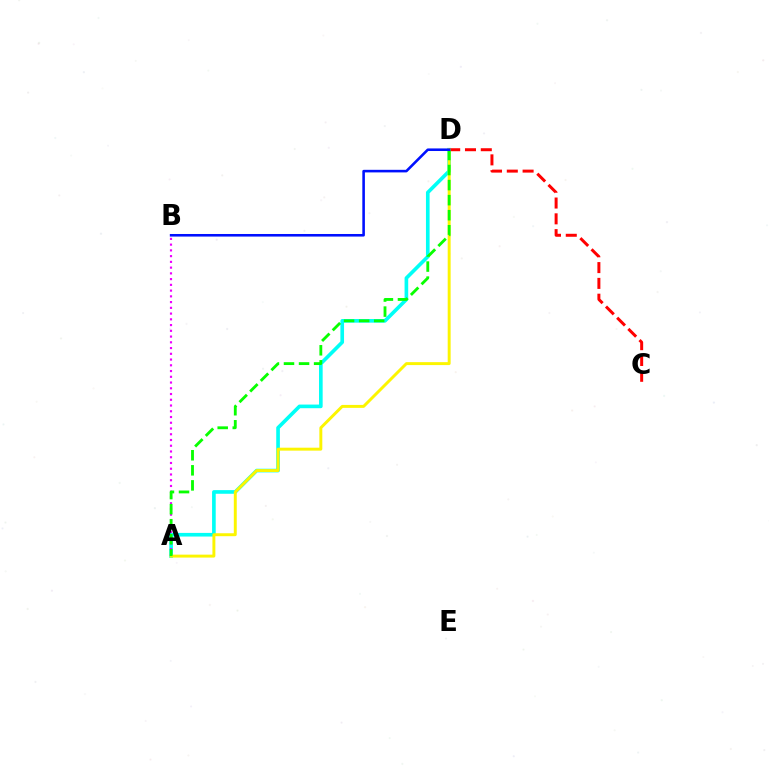{('A', 'D'): [{'color': '#00fff6', 'line_style': 'solid', 'thickness': 2.62}, {'color': '#fcf500', 'line_style': 'solid', 'thickness': 2.12}, {'color': '#08ff00', 'line_style': 'dashed', 'thickness': 2.05}], ('C', 'D'): [{'color': '#ff0000', 'line_style': 'dashed', 'thickness': 2.15}], ('A', 'B'): [{'color': '#ee00ff', 'line_style': 'dotted', 'thickness': 1.56}], ('B', 'D'): [{'color': '#0010ff', 'line_style': 'solid', 'thickness': 1.86}]}